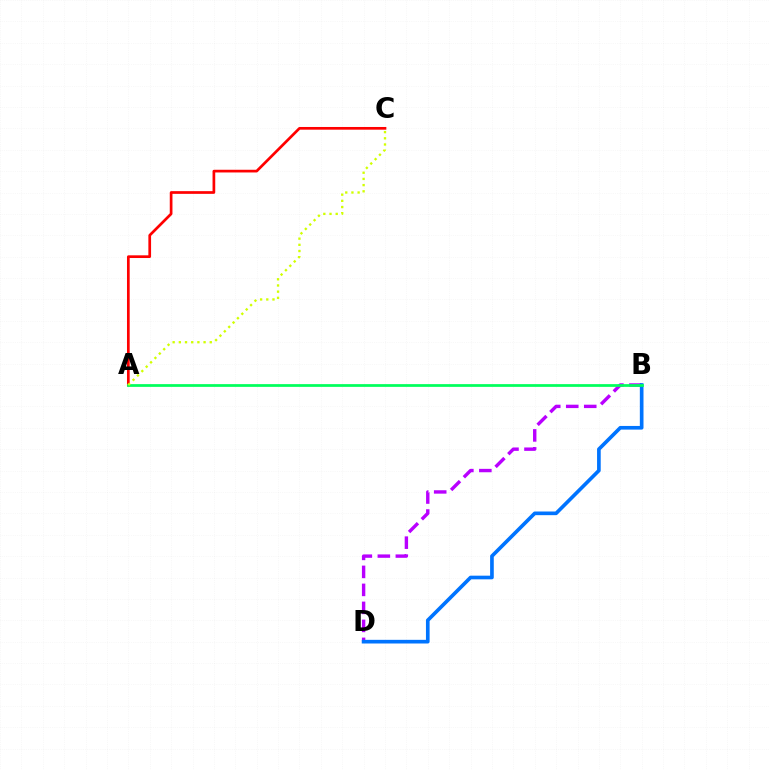{('A', 'C'): [{'color': '#ff0000', 'line_style': 'solid', 'thickness': 1.95}, {'color': '#d1ff00', 'line_style': 'dotted', 'thickness': 1.68}], ('B', 'D'): [{'color': '#b900ff', 'line_style': 'dashed', 'thickness': 2.45}, {'color': '#0074ff', 'line_style': 'solid', 'thickness': 2.63}], ('A', 'B'): [{'color': '#00ff5c', 'line_style': 'solid', 'thickness': 1.97}]}